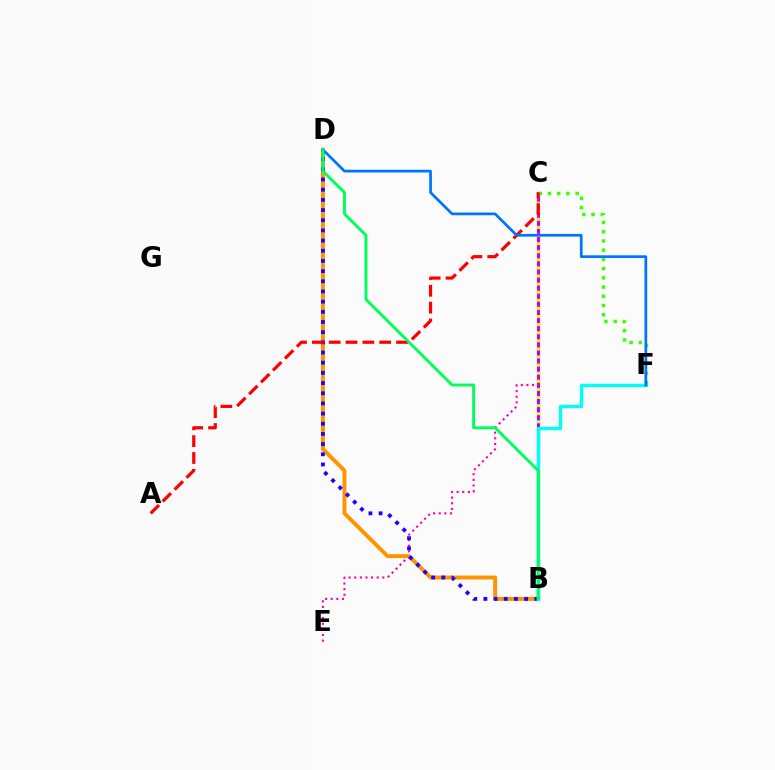{('B', 'C'): [{'color': '#b900ff', 'line_style': 'solid', 'thickness': 2.27}, {'color': '#d1ff00', 'line_style': 'dotted', 'thickness': 2.2}], ('C', 'E'): [{'color': '#ff00ac', 'line_style': 'dotted', 'thickness': 1.53}], ('C', 'F'): [{'color': '#3dff00', 'line_style': 'dotted', 'thickness': 2.51}], ('B', 'D'): [{'color': '#ff9400', 'line_style': 'solid', 'thickness': 2.83}, {'color': '#2500ff', 'line_style': 'dotted', 'thickness': 2.76}, {'color': '#00ff5c', 'line_style': 'solid', 'thickness': 2.09}], ('B', 'F'): [{'color': '#00fff6', 'line_style': 'solid', 'thickness': 2.42}], ('A', 'C'): [{'color': '#ff0000', 'line_style': 'dashed', 'thickness': 2.29}], ('D', 'F'): [{'color': '#0074ff', 'line_style': 'solid', 'thickness': 1.95}]}